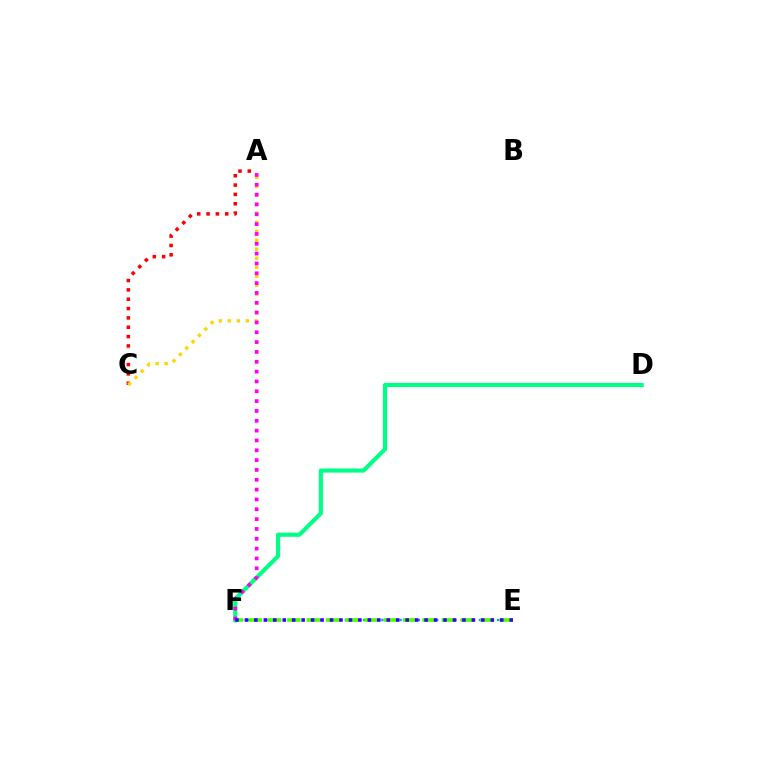{('E', 'F'): [{'color': '#009eff', 'line_style': 'dotted', 'thickness': 1.66}, {'color': '#4fff00', 'line_style': 'dashed', 'thickness': 2.62}, {'color': '#3700ff', 'line_style': 'dotted', 'thickness': 2.57}], ('D', 'F'): [{'color': '#00ff86', 'line_style': 'solid', 'thickness': 2.98}], ('A', 'C'): [{'color': '#ff0000', 'line_style': 'dotted', 'thickness': 2.54}, {'color': '#ffd500', 'line_style': 'dotted', 'thickness': 2.44}], ('A', 'F'): [{'color': '#ff00ed', 'line_style': 'dotted', 'thickness': 2.67}]}